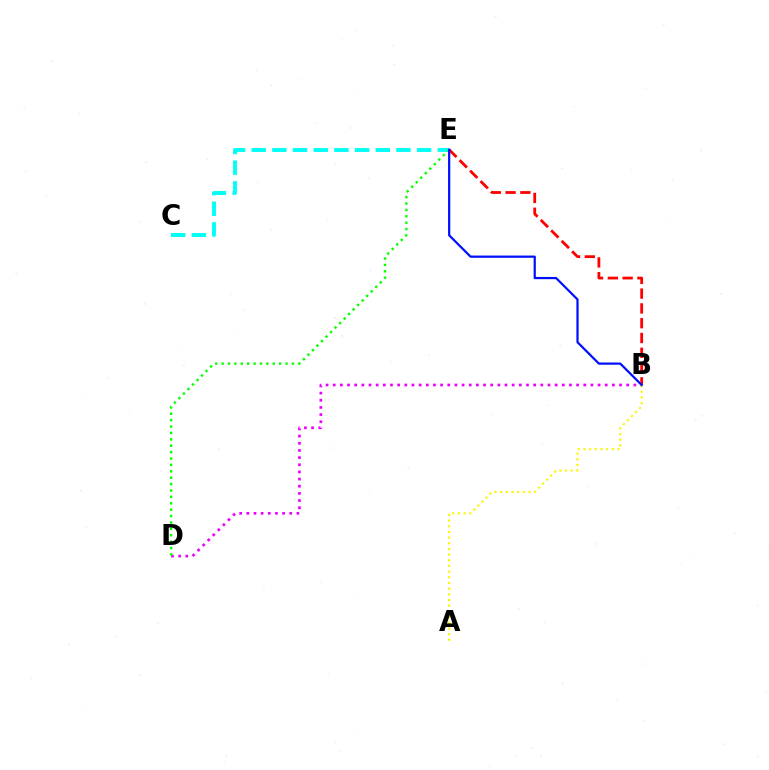{('B', 'E'): [{'color': '#ff0000', 'line_style': 'dashed', 'thickness': 2.01}, {'color': '#0010ff', 'line_style': 'solid', 'thickness': 1.6}], ('B', 'D'): [{'color': '#ee00ff', 'line_style': 'dotted', 'thickness': 1.94}], ('C', 'E'): [{'color': '#00fff6', 'line_style': 'dashed', 'thickness': 2.81}], ('A', 'B'): [{'color': '#fcf500', 'line_style': 'dotted', 'thickness': 1.54}], ('D', 'E'): [{'color': '#08ff00', 'line_style': 'dotted', 'thickness': 1.74}]}